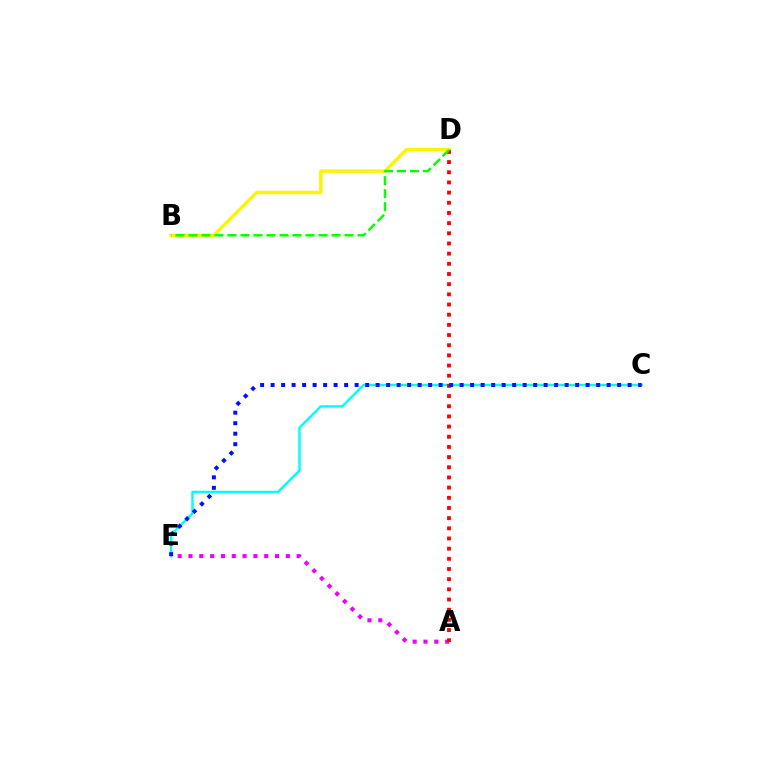{('B', 'D'): [{'color': '#fcf500', 'line_style': 'solid', 'thickness': 2.49}, {'color': '#08ff00', 'line_style': 'dashed', 'thickness': 1.77}], ('A', 'E'): [{'color': '#ee00ff', 'line_style': 'dotted', 'thickness': 2.94}], ('C', 'E'): [{'color': '#00fff6', 'line_style': 'solid', 'thickness': 1.75}, {'color': '#0010ff', 'line_style': 'dotted', 'thickness': 2.85}], ('A', 'D'): [{'color': '#ff0000', 'line_style': 'dotted', 'thickness': 2.76}]}